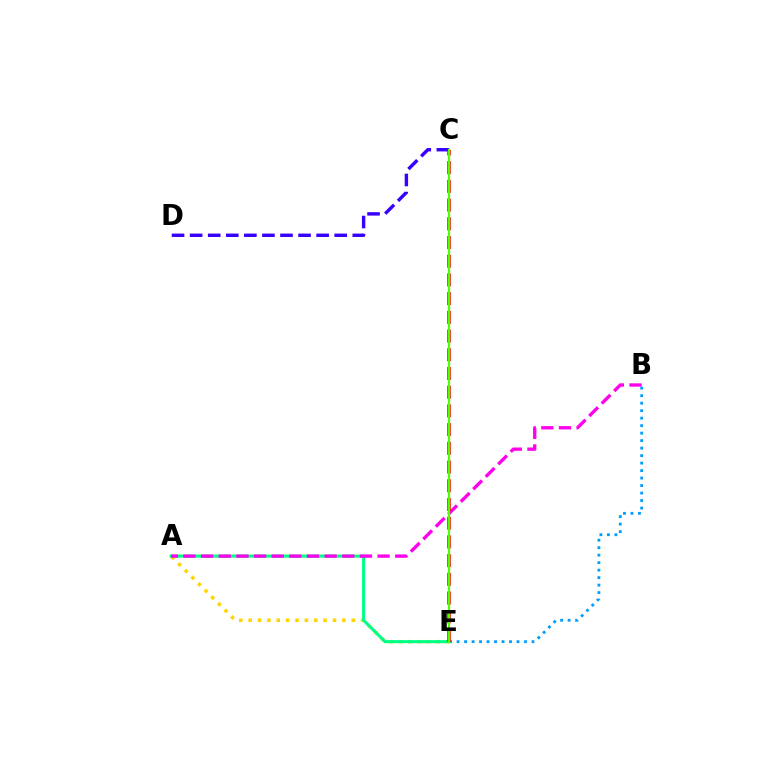{('B', 'E'): [{'color': '#009eff', 'line_style': 'dotted', 'thickness': 2.04}], ('C', 'D'): [{'color': '#3700ff', 'line_style': 'dashed', 'thickness': 2.46}], ('A', 'E'): [{'color': '#ffd500', 'line_style': 'dotted', 'thickness': 2.55}, {'color': '#00ff86', 'line_style': 'solid', 'thickness': 2.21}], ('A', 'B'): [{'color': '#ff00ed', 'line_style': 'dashed', 'thickness': 2.4}], ('C', 'E'): [{'color': '#ff0000', 'line_style': 'dashed', 'thickness': 2.54}, {'color': '#4fff00', 'line_style': 'solid', 'thickness': 1.54}]}